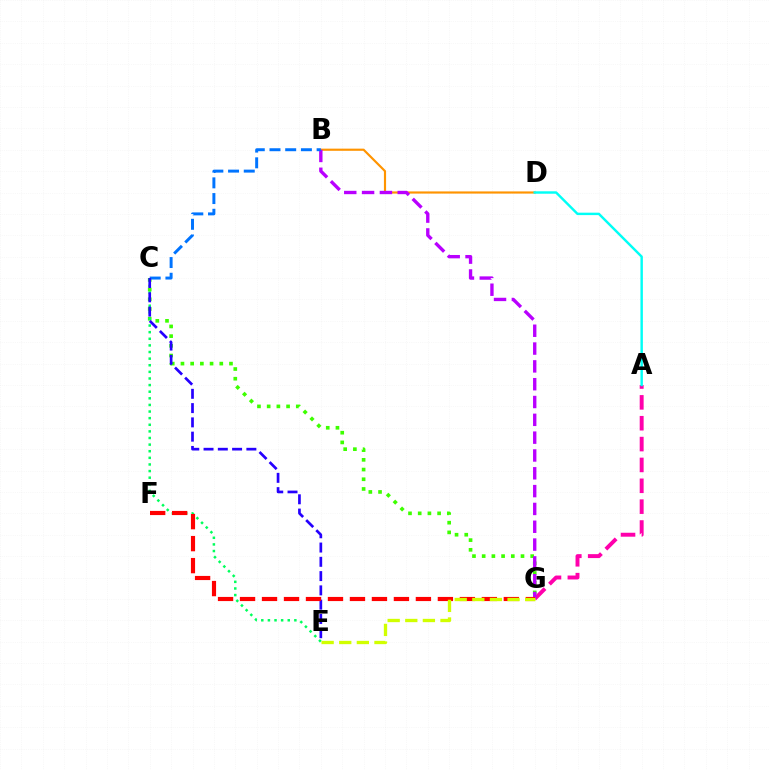{('C', 'G'): [{'color': '#3dff00', 'line_style': 'dotted', 'thickness': 2.64}], ('C', 'E'): [{'color': '#00ff5c', 'line_style': 'dotted', 'thickness': 1.8}, {'color': '#2500ff', 'line_style': 'dashed', 'thickness': 1.94}], ('B', 'D'): [{'color': '#ff9400', 'line_style': 'solid', 'thickness': 1.56}], ('A', 'G'): [{'color': '#ff00ac', 'line_style': 'dashed', 'thickness': 2.83}], ('A', 'D'): [{'color': '#00fff6', 'line_style': 'solid', 'thickness': 1.75}], ('B', 'G'): [{'color': '#b900ff', 'line_style': 'dashed', 'thickness': 2.42}], ('B', 'C'): [{'color': '#0074ff', 'line_style': 'dashed', 'thickness': 2.13}], ('F', 'G'): [{'color': '#ff0000', 'line_style': 'dashed', 'thickness': 2.99}], ('E', 'G'): [{'color': '#d1ff00', 'line_style': 'dashed', 'thickness': 2.39}]}